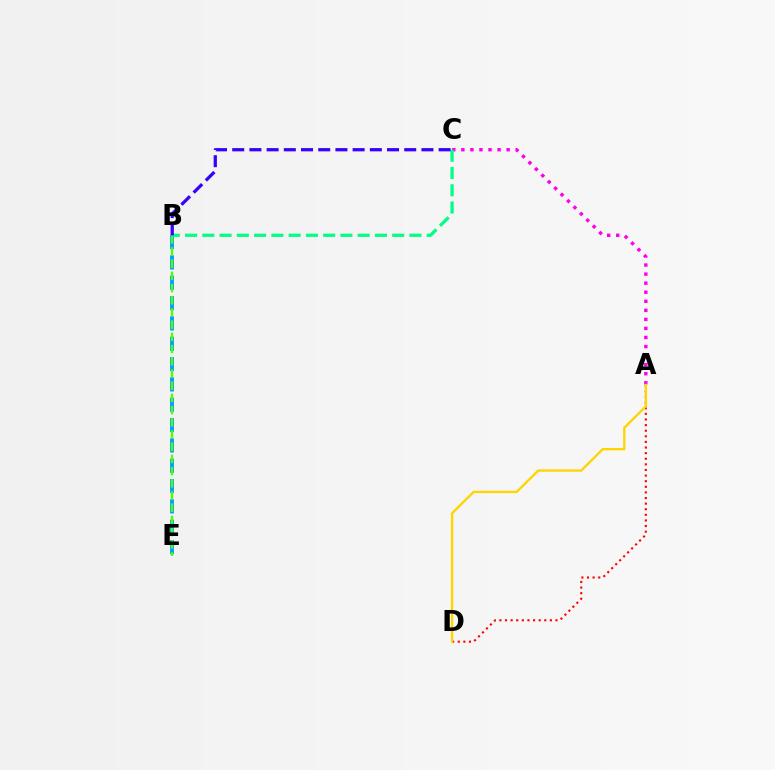{('A', 'C'): [{'color': '#ff00ed', 'line_style': 'dotted', 'thickness': 2.46}], ('A', 'D'): [{'color': '#ff0000', 'line_style': 'dotted', 'thickness': 1.52}, {'color': '#ffd500', 'line_style': 'solid', 'thickness': 1.68}], ('B', 'E'): [{'color': '#009eff', 'line_style': 'dashed', 'thickness': 2.76}, {'color': '#4fff00', 'line_style': 'dashed', 'thickness': 1.66}], ('B', 'C'): [{'color': '#00ff86', 'line_style': 'dashed', 'thickness': 2.35}, {'color': '#3700ff', 'line_style': 'dashed', 'thickness': 2.34}]}